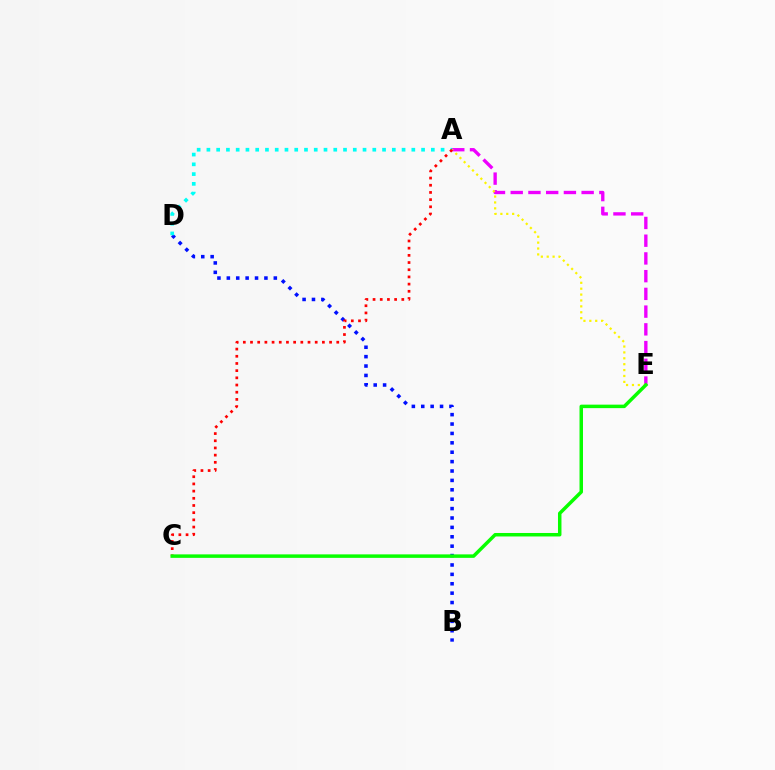{('B', 'D'): [{'color': '#0010ff', 'line_style': 'dotted', 'thickness': 2.55}], ('A', 'E'): [{'color': '#ee00ff', 'line_style': 'dashed', 'thickness': 2.41}, {'color': '#fcf500', 'line_style': 'dotted', 'thickness': 1.6}], ('A', 'D'): [{'color': '#00fff6', 'line_style': 'dotted', 'thickness': 2.65}], ('A', 'C'): [{'color': '#ff0000', 'line_style': 'dotted', 'thickness': 1.95}], ('C', 'E'): [{'color': '#08ff00', 'line_style': 'solid', 'thickness': 2.51}]}